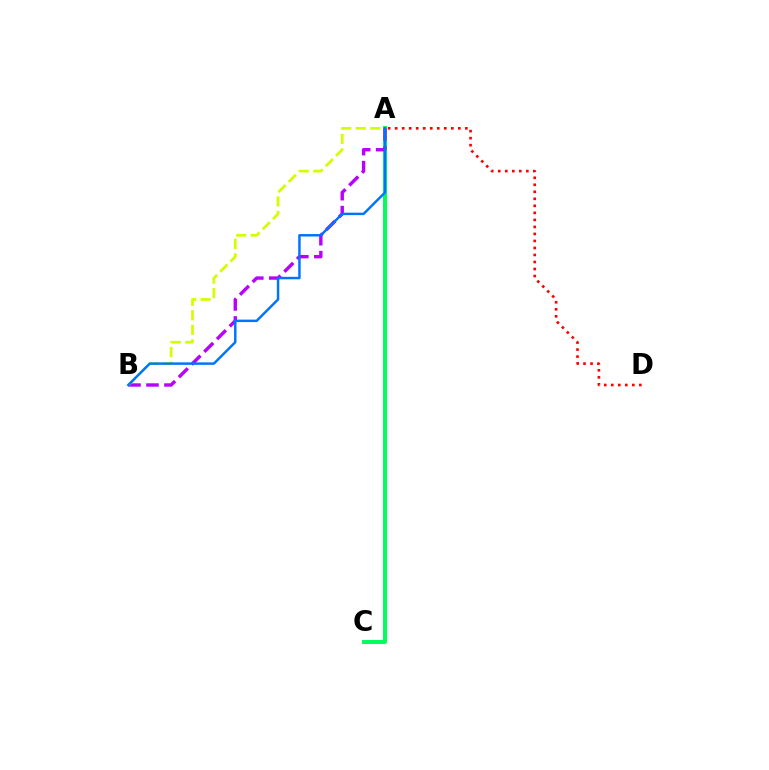{('A', 'C'): [{'color': '#00ff5c', 'line_style': 'solid', 'thickness': 2.87}], ('A', 'B'): [{'color': '#b900ff', 'line_style': 'dashed', 'thickness': 2.44}, {'color': '#d1ff00', 'line_style': 'dashed', 'thickness': 1.97}, {'color': '#0074ff', 'line_style': 'solid', 'thickness': 1.77}], ('A', 'D'): [{'color': '#ff0000', 'line_style': 'dotted', 'thickness': 1.91}]}